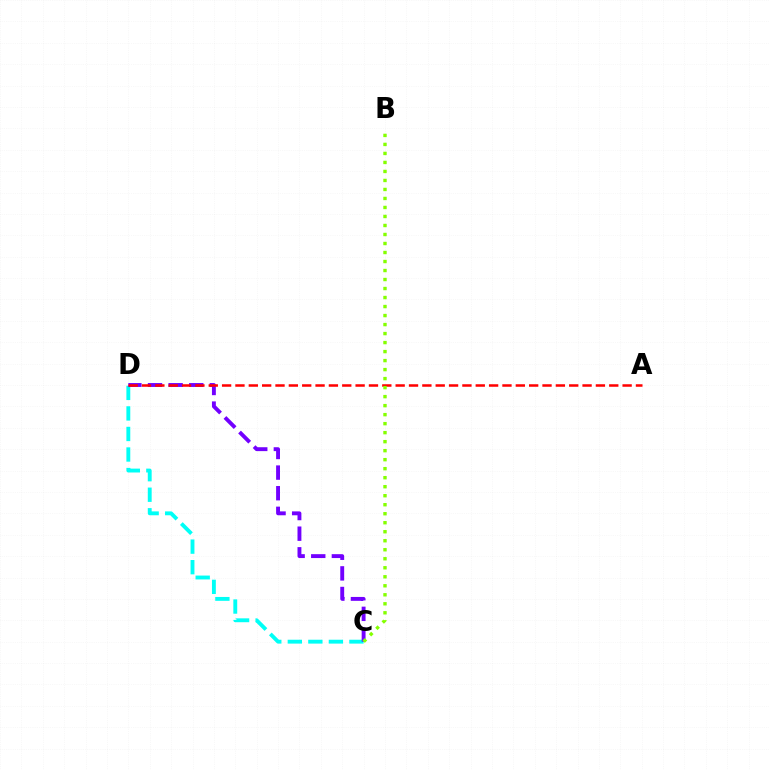{('C', 'D'): [{'color': '#00fff6', 'line_style': 'dashed', 'thickness': 2.79}, {'color': '#7200ff', 'line_style': 'dashed', 'thickness': 2.8}], ('A', 'D'): [{'color': '#ff0000', 'line_style': 'dashed', 'thickness': 1.81}], ('B', 'C'): [{'color': '#84ff00', 'line_style': 'dotted', 'thickness': 2.45}]}